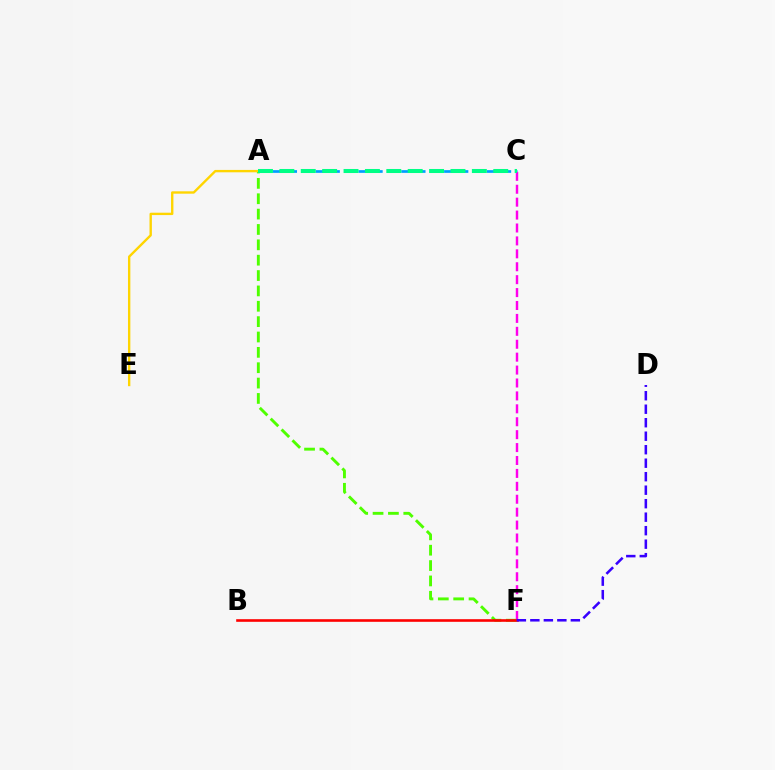{('A', 'C'): [{'color': '#009eff', 'line_style': 'dashed', 'thickness': 1.94}, {'color': '#00ff86', 'line_style': 'dashed', 'thickness': 2.91}], ('C', 'F'): [{'color': '#ff00ed', 'line_style': 'dashed', 'thickness': 1.75}], ('A', 'F'): [{'color': '#4fff00', 'line_style': 'dashed', 'thickness': 2.09}], ('A', 'E'): [{'color': '#ffd500', 'line_style': 'solid', 'thickness': 1.71}], ('B', 'F'): [{'color': '#ff0000', 'line_style': 'solid', 'thickness': 1.89}], ('D', 'F'): [{'color': '#3700ff', 'line_style': 'dashed', 'thickness': 1.83}]}